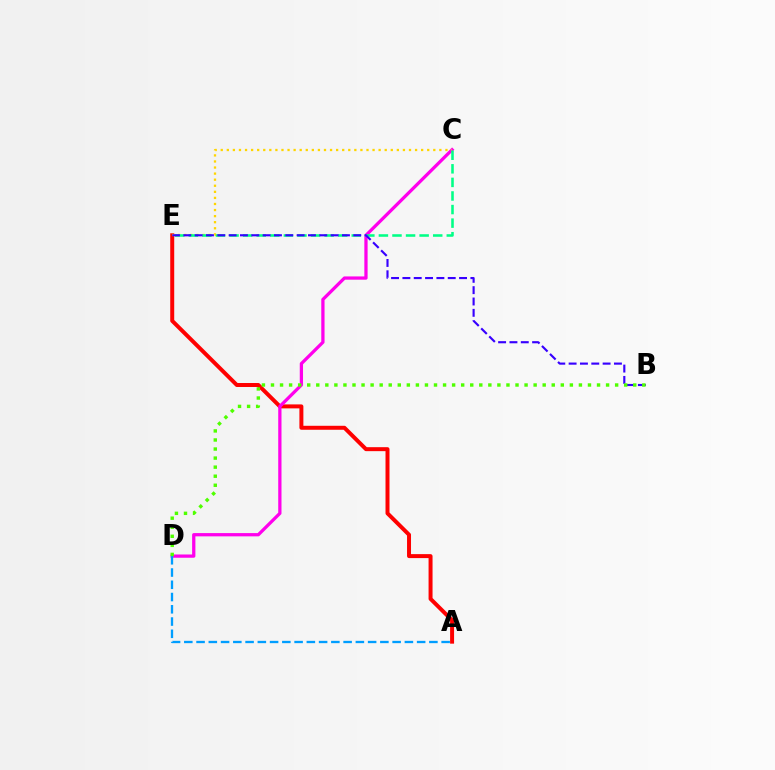{('A', 'E'): [{'color': '#ff0000', 'line_style': 'solid', 'thickness': 2.86}], ('C', 'D'): [{'color': '#ff00ed', 'line_style': 'solid', 'thickness': 2.35}], ('C', 'E'): [{'color': '#ffd500', 'line_style': 'dotted', 'thickness': 1.65}, {'color': '#00ff86', 'line_style': 'dashed', 'thickness': 1.84}], ('B', 'E'): [{'color': '#3700ff', 'line_style': 'dashed', 'thickness': 1.54}], ('A', 'D'): [{'color': '#009eff', 'line_style': 'dashed', 'thickness': 1.66}], ('B', 'D'): [{'color': '#4fff00', 'line_style': 'dotted', 'thickness': 2.46}]}